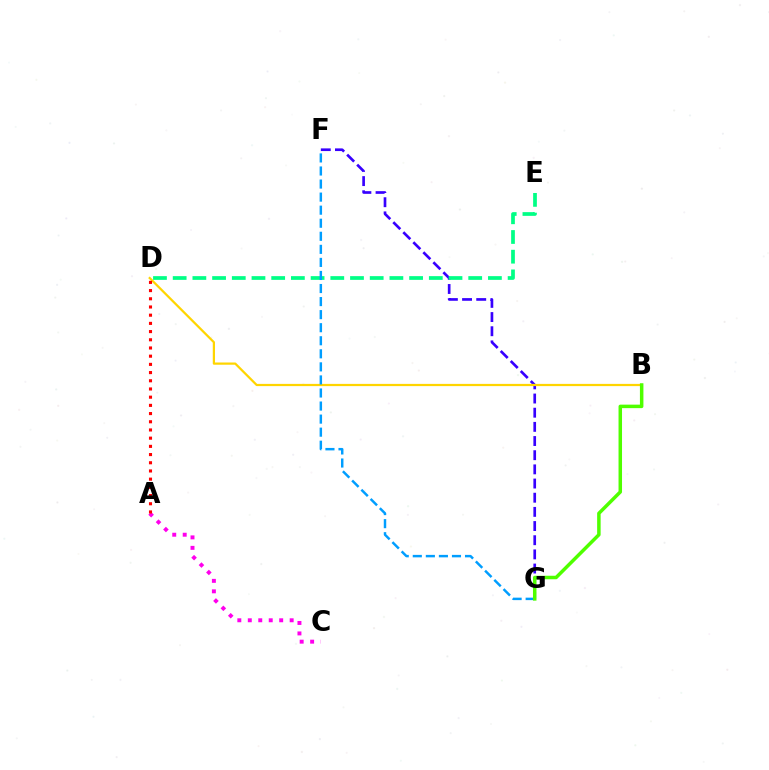{('F', 'G'): [{'color': '#3700ff', 'line_style': 'dashed', 'thickness': 1.92}, {'color': '#009eff', 'line_style': 'dashed', 'thickness': 1.77}], ('B', 'D'): [{'color': '#ffd500', 'line_style': 'solid', 'thickness': 1.6}], ('D', 'E'): [{'color': '#00ff86', 'line_style': 'dashed', 'thickness': 2.68}], ('B', 'G'): [{'color': '#4fff00', 'line_style': 'solid', 'thickness': 2.52}], ('A', 'C'): [{'color': '#ff00ed', 'line_style': 'dotted', 'thickness': 2.84}], ('A', 'D'): [{'color': '#ff0000', 'line_style': 'dotted', 'thickness': 2.23}]}